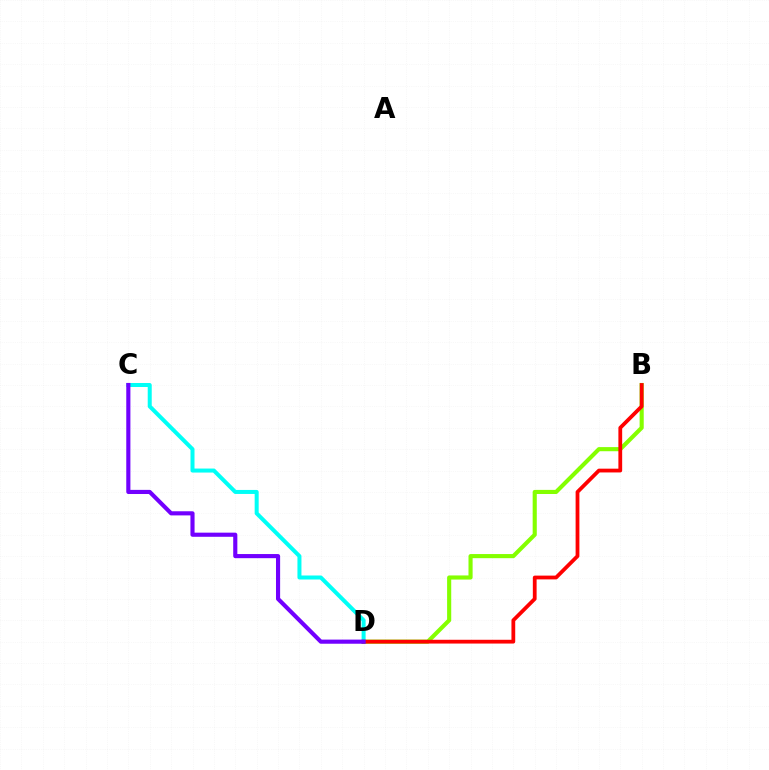{('B', 'D'): [{'color': '#84ff00', 'line_style': 'solid', 'thickness': 2.97}, {'color': '#ff0000', 'line_style': 'solid', 'thickness': 2.72}], ('C', 'D'): [{'color': '#00fff6', 'line_style': 'solid', 'thickness': 2.89}, {'color': '#7200ff', 'line_style': 'solid', 'thickness': 2.97}]}